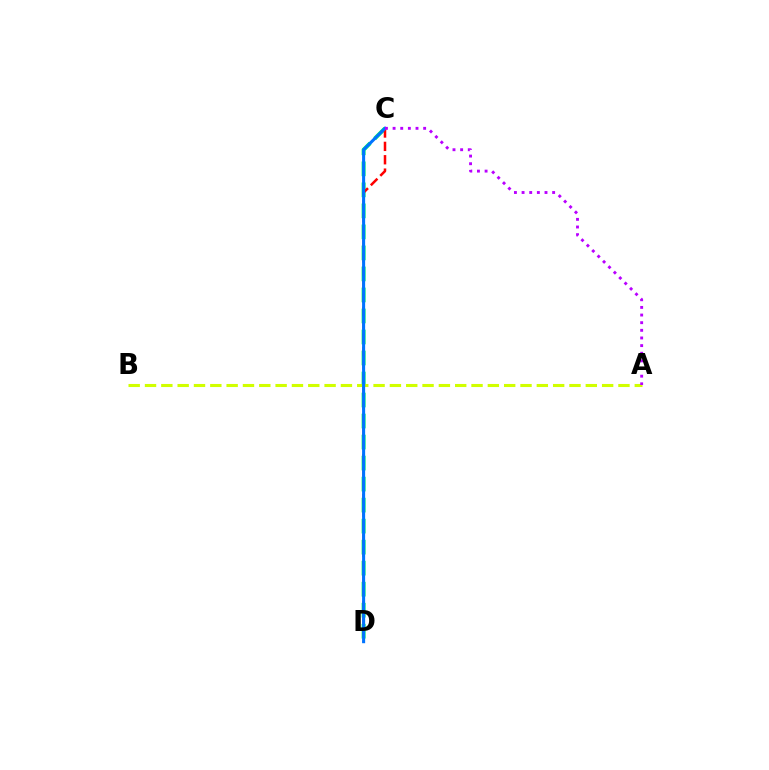{('C', 'D'): [{'color': '#00ff5c', 'line_style': 'dashed', 'thickness': 2.86}, {'color': '#ff0000', 'line_style': 'dashed', 'thickness': 1.82}, {'color': '#0074ff', 'line_style': 'solid', 'thickness': 2.21}], ('A', 'B'): [{'color': '#d1ff00', 'line_style': 'dashed', 'thickness': 2.22}], ('A', 'C'): [{'color': '#b900ff', 'line_style': 'dotted', 'thickness': 2.08}]}